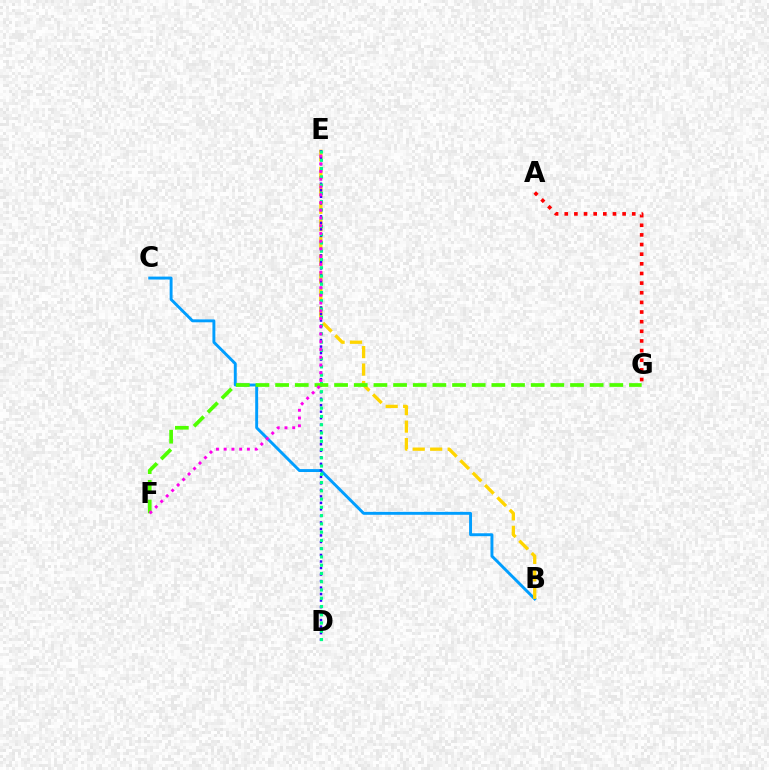{('B', 'C'): [{'color': '#009eff', 'line_style': 'solid', 'thickness': 2.1}], ('A', 'G'): [{'color': '#ff0000', 'line_style': 'dotted', 'thickness': 2.62}], ('B', 'E'): [{'color': '#ffd500', 'line_style': 'dashed', 'thickness': 2.37}], ('D', 'E'): [{'color': '#3700ff', 'line_style': 'dotted', 'thickness': 1.77}, {'color': '#00ff86', 'line_style': 'dotted', 'thickness': 2.24}], ('F', 'G'): [{'color': '#4fff00', 'line_style': 'dashed', 'thickness': 2.67}], ('E', 'F'): [{'color': '#ff00ed', 'line_style': 'dotted', 'thickness': 2.1}]}